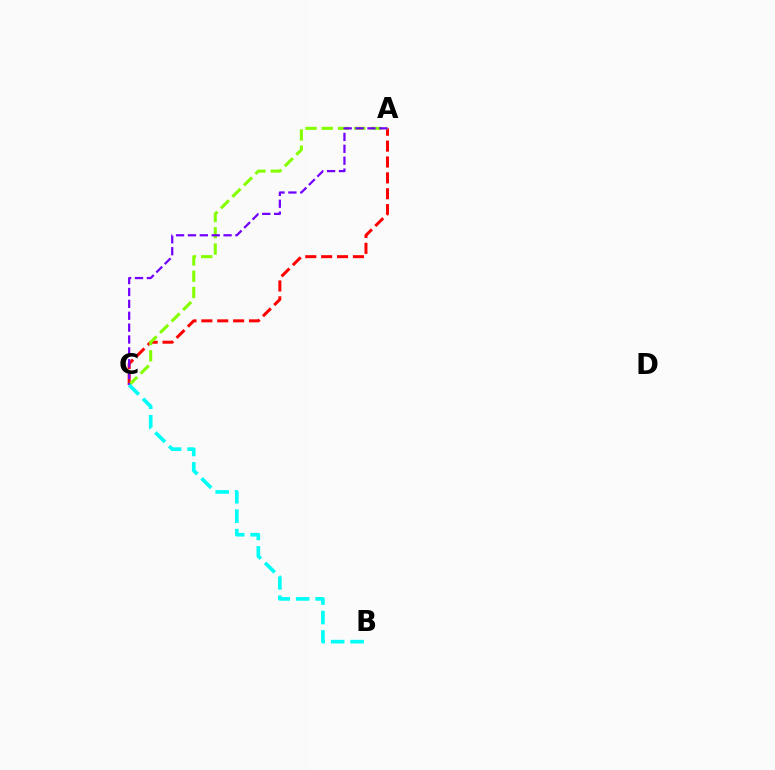{('A', 'C'): [{'color': '#ff0000', 'line_style': 'dashed', 'thickness': 2.16}, {'color': '#84ff00', 'line_style': 'dashed', 'thickness': 2.21}, {'color': '#7200ff', 'line_style': 'dashed', 'thickness': 1.61}], ('B', 'C'): [{'color': '#00fff6', 'line_style': 'dashed', 'thickness': 2.64}]}